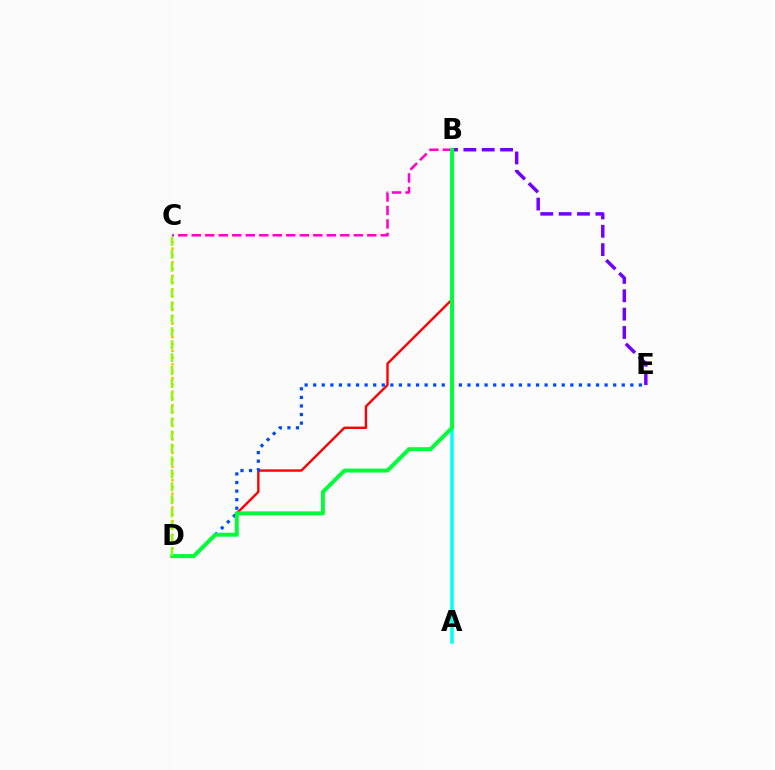{('B', 'D'): [{'color': '#ff0000', 'line_style': 'solid', 'thickness': 1.72}, {'color': '#00ff39', 'line_style': 'solid', 'thickness': 2.85}], ('D', 'E'): [{'color': '#004bff', 'line_style': 'dotted', 'thickness': 2.33}], ('C', 'D'): [{'color': '#ffbd00', 'line_style': 'dotted', 'thickness': 1.85}, {'color': '#84ff00', 'line_style': 'dashed', 'thickness': 1.76}], ('B', 'E'): [{'color': '#7200ff', 'line_style': 'dashed', 'thickness': 2.49}], ('B', 'C'): [{'color': '#ff00cf', 'line_style': 'dashed', 'thickness': 1.83}], ('A', 'B'): [{'color': '#00fff6', 'line_style': 'solid', 'thickness': 2.53}]}